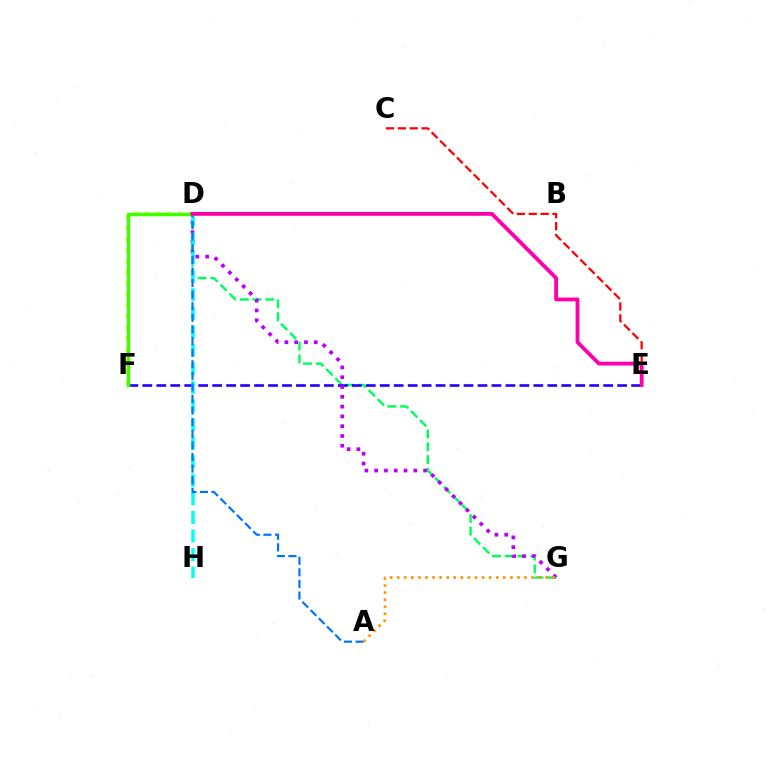{('D', 'G'): [{'color': '#00ff5c', 'line_style': 'dashed', 'thickness': 1.73}, {'color': '#b900ff', 'line_style': 'dotted', 'thickness': 2.66}], ('D', 'F'): [{'color': '#d1ff00', 'line_style': 'dotted', 'thickness': 3.0}, {'color': '#3dff00', 'line_style': 'solid', 'thickness': 2.49}], ('E', 'F'): [{'color': '#2500ff', 'line_style': 'dashed', 'thickness': 1.9}], ('D', 'H'): [{'color': '#00fff6', 'line_style': 'dashed', 'thickness': 2.52}], ('A', 'D'): [{'color': '#0074ff', 'line_style': 'dashed', 'thickness': 1.58}], ('C', 'E'): [{'color': '#ff0000', 'line_style': 'dashed', 'thickness': 1.61}], ('A', 'G'): [{'color': '#ff9400', 'line_style': 'dotted', 'thickness': 1.92}], ('D', 'E'): [{'color': '#ff00ac', 'line_style': 'solid', 'thickness': 2.75}]}